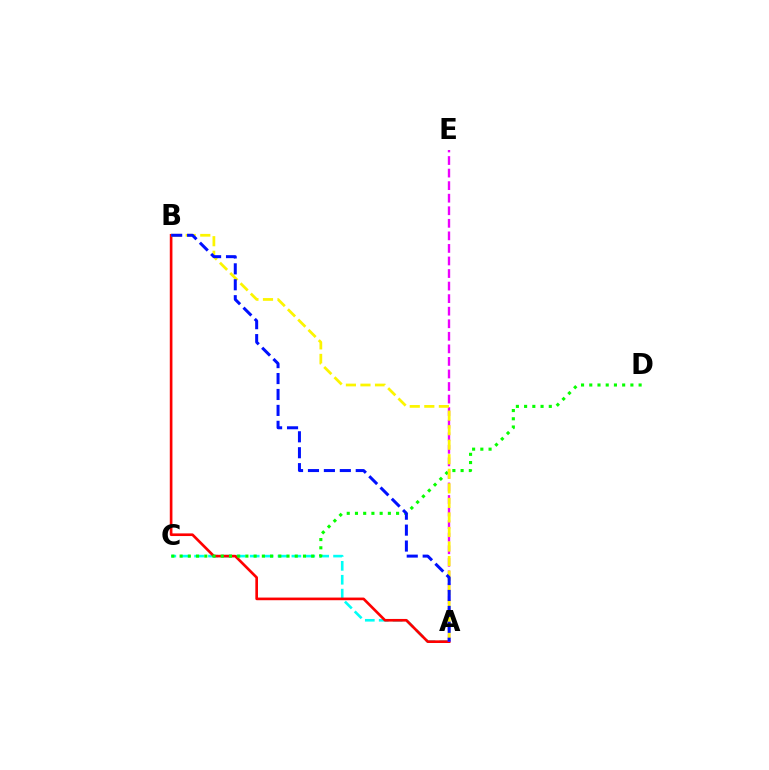{('A', 'C'): [{'color': '#00fff6', 'line_style': 'dashed', 'thickness': 1.89}], ('A', 'B'): [{'color': '#ff0000', 'line_style': 'solid', 'thickness': 1.91}, {'color': '#fcf500', 'line_style': 'dashed', 'thickness': 1.98}, {'color': '#0010ff', 'line_style': 'dashed', 'thickness': 2.16}], ('A', 'E'): [{'color': '#ee00ff', 'line_style': 'dashed', 'thickness': 1.71}], ('C', 'D'): [{'color': '#08ff00', 'line_style': 'dotted', 'thickness': 2.23}]}